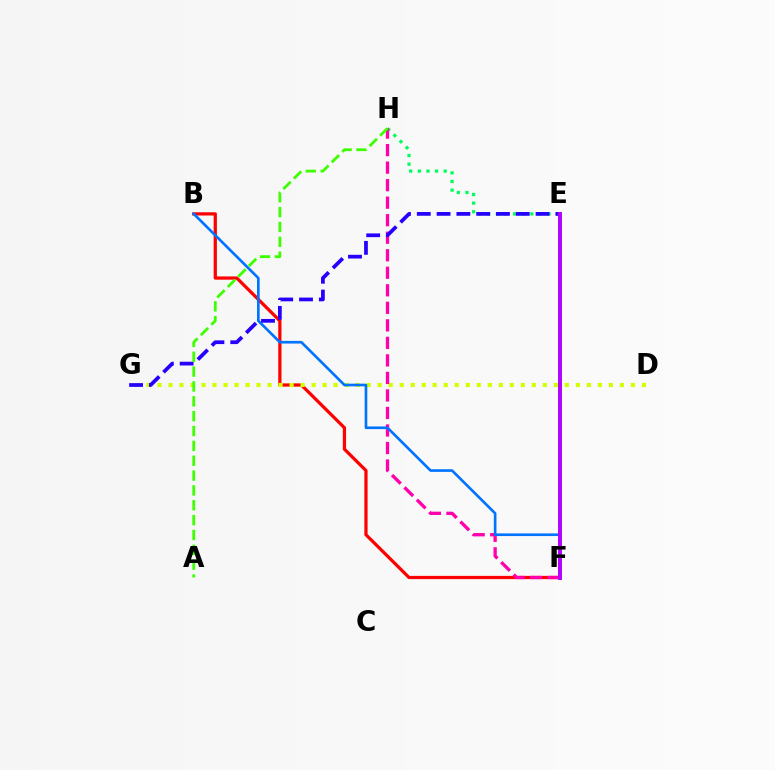{('B', 'F'): [{'color': '#ff0000', 'line_style': 'solid', 'thickness': 2.33}, {'color': '#0074ff', 'line_style': 'solid', 'thickness': 1.91}], ('D', 'G'): [{'color': '#d1ff00', 'line_style': 'dotted', 'thickness': 2.99}], ('E', 'F'): [{'color': '#ff9400', 'line_style': 'solid', 'thickness': 2.15}, {'color': '#00fff6', 'line_style': 'solid', 'thickness': 2.72}, {'color': '#b900ff', 'line_style': 'solid', 'thickness': 2.82}], ('E', 'H'): [{'color': '#00ff5c', 'line_style': 'dotted', 'thickness': 2.34}], ('F', 'H'): [{'color': '#ff00ac', 'line_style': 'dashed', 'thickness': 2.38}], ('E', 'G'): [{'color': '#2500ff', 'line_style': 'dashed', 'thickness': 2.69}], ('A', 'H'): [{'color': '#3dff00', 'line_style': 'dashed', 'thickness': 2.02}]}